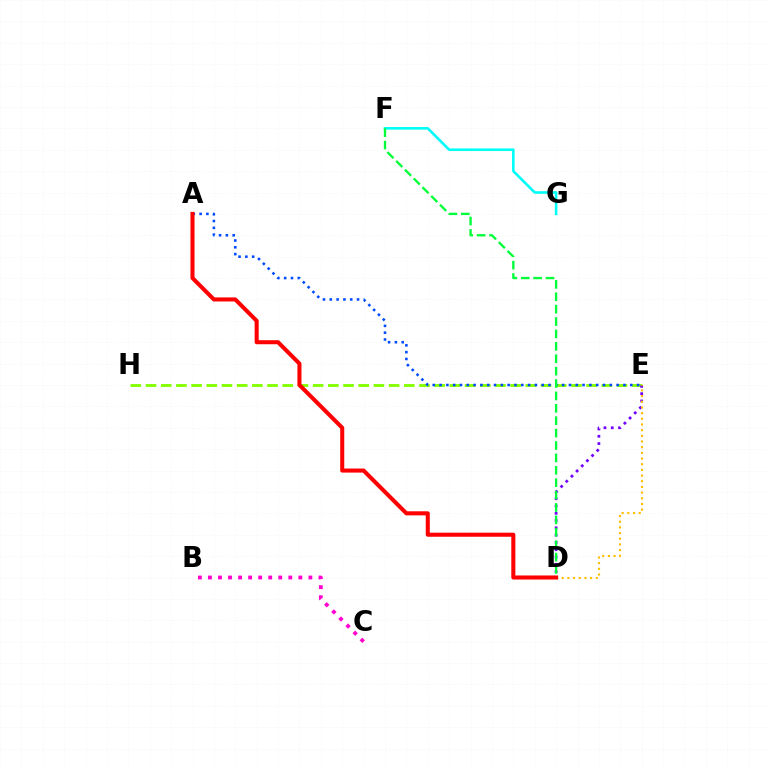{('E', 'H'): [{'color': '#84ff00', 'line_style': 'dashed', 'thickness': 2.06}], ('D', 'E'): [{'color': '#7200ff', 'line_style': 'dotted', 'thickness': 1.98}, {'color': '#ffbd00', 'line_style': 'dotted', 'thickness': 1.54}], ('A', 'E'): [{'color': '#004bff', 'line_style': 'dotted', 'thickness': 1.85}], ('F', 'G'): [{'color': '#00fff6', 'line_style': 'solid', 'thickness': 1.88}], ('B', 'C'): [{'color': '#ff00cf', 'line_style': 'dotted', 'thickness': 2.73}], ('A', 'D'): [{'color': '#ff0000', 'line_style': 'solid', 'thickness': 2.92}], ('D', 'F'): [{'color': '#00ff39', 'line_style': 'dashed', 'thickness': 1.68}]}